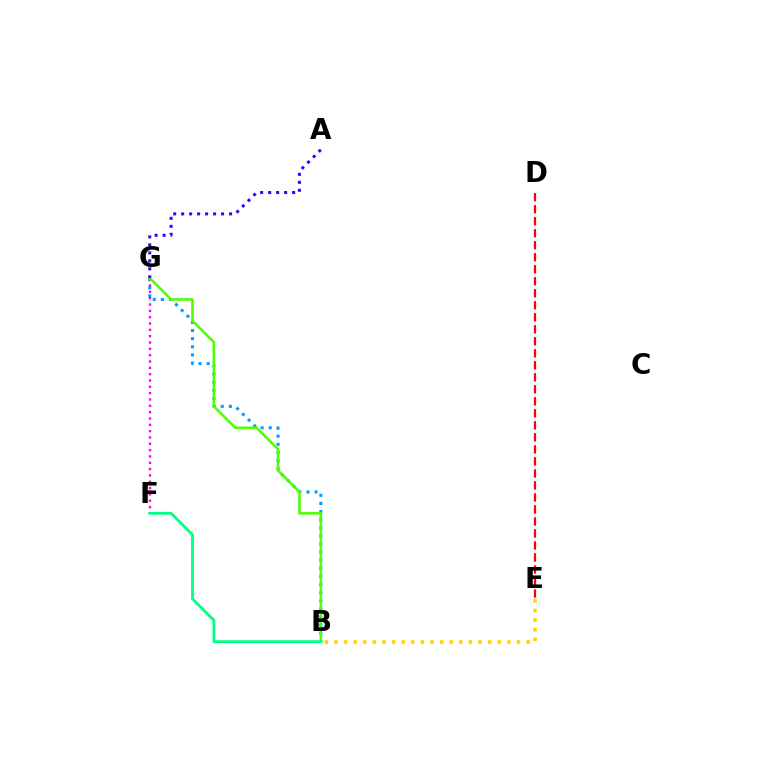{('B', 'G'): [{'color': '#009eff', 'line_style': 'dotted', 'thickness': 2.21}, {'color': '#4fff00', 'line_style': 'solid', 'thickness': 1.85}], ('F', 'G'): [{'color': '#ff00ed', 'line_style': 'dotted', 'thickness': 1.72}], ('B', 'E'): [{'color': '#ffd500', 'line_style': 'dotted', 'thickness': 2.61}], ('A', 'G'): [{'color': '#3700ff', 'line_style': 'dotted', 'thickness': 2.17}], ('B', 'F'): [{'color': '#00ff86', 'line_style': 'solid', 'thickness': 2.01}], ('D', 'E'): [{'color': '#ff0000', 'line_style': 'dashed', 'thickness': 1.63}]}